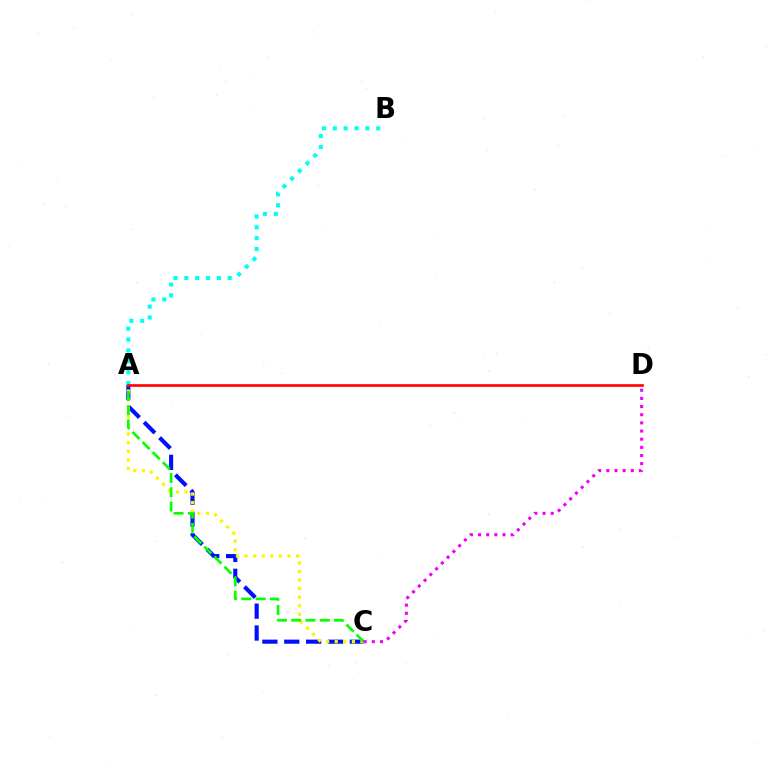{('A', 'B'): [{'color': '#00fff6', 'line_style': 'dotted', 'thickness': 2.95}], ('A', 'C'): [{'color': '#0010ff', 'line_style': 'dashed', 'thickness': 2.97}, {'color': '#fcf500', 'line_style': 'dotted', 'thickness': 2.33}, {'color': '#08ff00', 'line_style': 'dashed', 'thickness': 1.94}], ('A', 'D'): [{'color': '#ff0000', 'line_style': 'solid', 'thickness': 1.9}], ('C', 'D'): [{'color': '#ee00ff', 'line_style': 'dotted', 'thickness': 2.21}]}